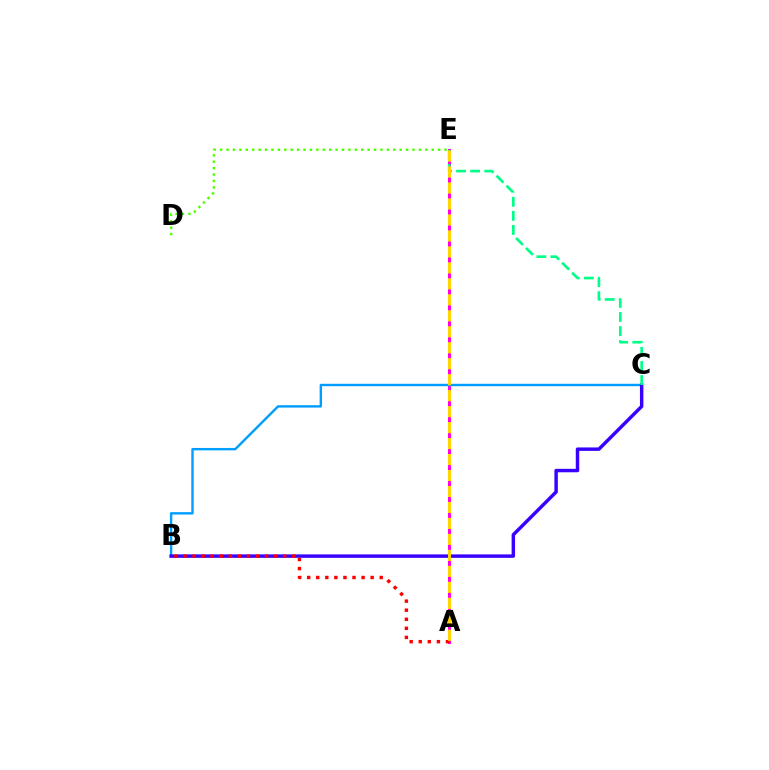{('A', 'E'): [{'color': '#ff00ed', 'line_style': 'solid', 'thickness': 2.16}, {'color': '#ffd500', 'line_style': 'dashed', 'thickness': 2.17}], ('B', 'C'): [{'color': '#009eff', 'line_style': 'solid', 'thickness': 1.73}, {'color': '#3700ff', 'line_style': 'solid', 'thickness': 2.48}], ('C', 'E'): [{'color': '#00ff86', 'line_style': 'dashed', 'thickness': 1.91}], ('A', 'B'): [{'color': '#ff0000', 'line_style': 'dotted', 'thickness': 2.46}], ('D', 'E'): [{'color': '#4fff00', 'line_style': 'dotted', 'thickness': 1.74}]}